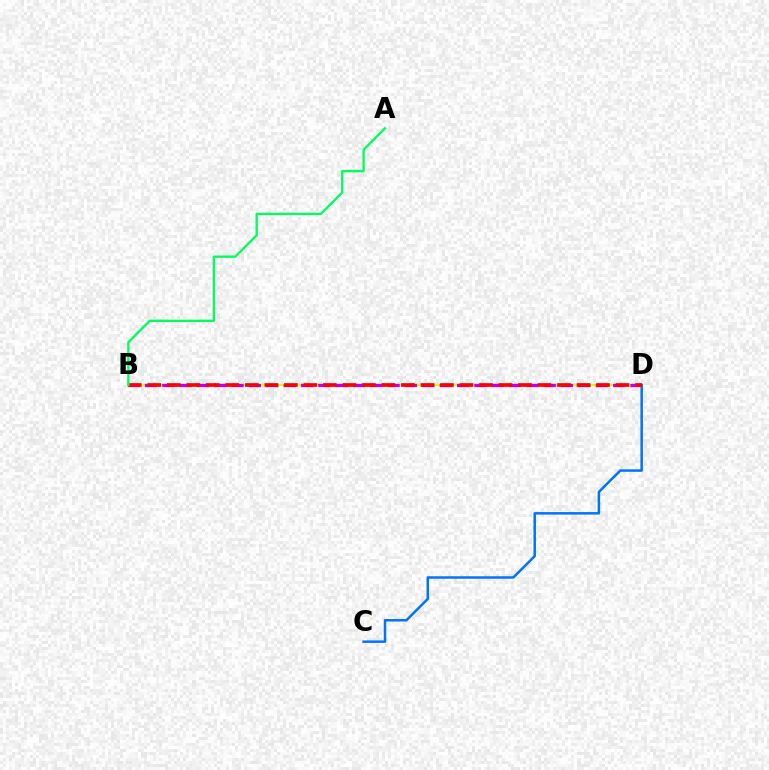{('B', 'D'): [{'color': '#d1ff00', 'line_style': 'solid', 'thickness': 1.55}, {'color': '#b900ff', 'line_style': 'dashed', 'thickness': 2.36}, {'color': '#ff0000', 'line_style': 'dashed', 'thickness': 2.65}], ('C', 'D'): [{'color': '#0074ff', 'line_style': 'solid', 'thickness': 1.8}], ('A', 'B'): [{'color': '#00ff5c', 'line_style': 'solid', 'thickness': 1.68}]}